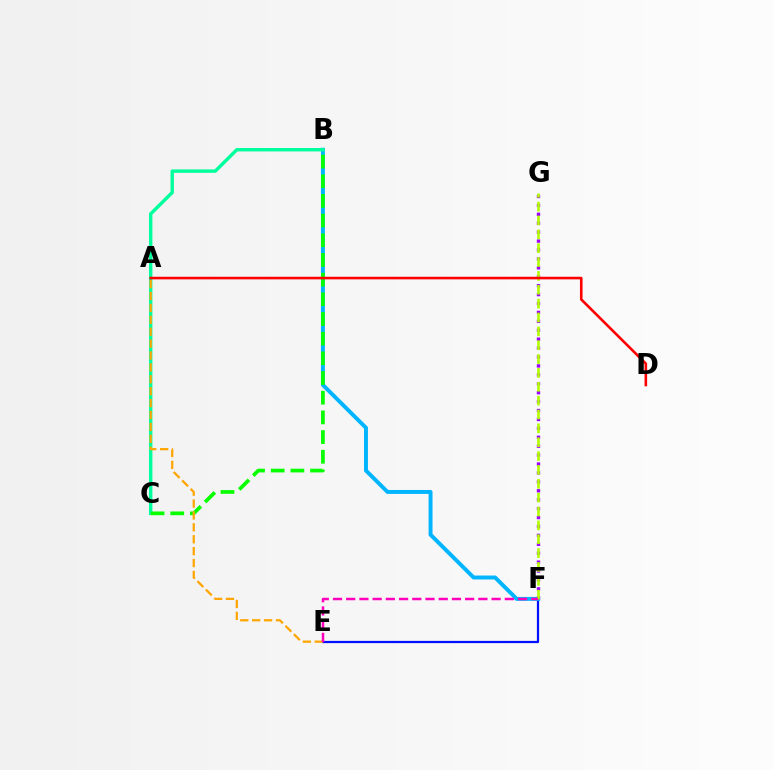{('E', 'F'): [{'color': '#0010ff', 'line_style': 'solid', 'thickness': 1.61}, {'color': '#ff00bd', 'line_style': 'dashed', 'thickness': 1.8}], ('B', 'F'): [{'color': '#00b5ff', 'line_style': 'solid', 'thickness': 2.84}], ('F', 'G'): [{'color': '#9b00ff', 'line_style': 'dotted', 'thickness': 2.42}, {'color': '#b3ff00', 'line_style': 'dashed', 'thickness': 1.88}], ('B', 'C'): [{'color': '#00ff9d', 'line_style': 'solid', 'thickness': 2.46}, {'color': '#08ff00', 'line_style': 'dashed', 'thickness': 2.67}], ('A', 'E'): [{'color': '#ffa500', 'line_style': 'dashed', 'thickness': 1.62}], ('A', 'D'): [{'color': '#ff0000', 'line_style': 'solid', 'thickness': 1.88}]}